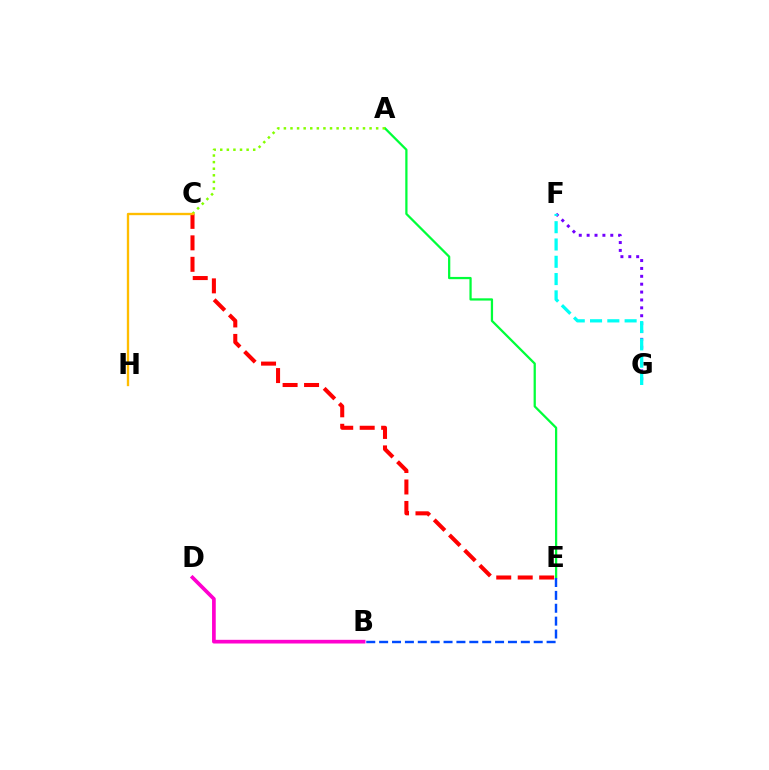{('B', 'D'): [{'color': '#ff00cf', 'line_style': 'solid', 'thickness': 2.65}], ('A', 'E'): [{'color': '#00ff39', 'line_style': 'solid', 'thickness': 1.62}], ('F', 'G'): [{'color': '#7200ff', 'line_style': 'dotted', 'thickness': 2.14}, {'color': '#00fff6', 'line_style': 'dashed', 'thickness': 2.35}], ('A', 'C'): [{'color': '#84ff00', 'line_style': 'dotted', 'thickness': 1.79}], ('C', 'E'): [{'color': '#ff0000', 'line_style': 'dashed', 'thickness': 2.92}], ('B', 'E'): [{'color': '#004bff', 'line_style': 'dashed', 'thickness': 1.75}], ('C', 'H'): [{'color': '#ffbd00', 'line_style': 'solid', 'thickness': 1.69}]}